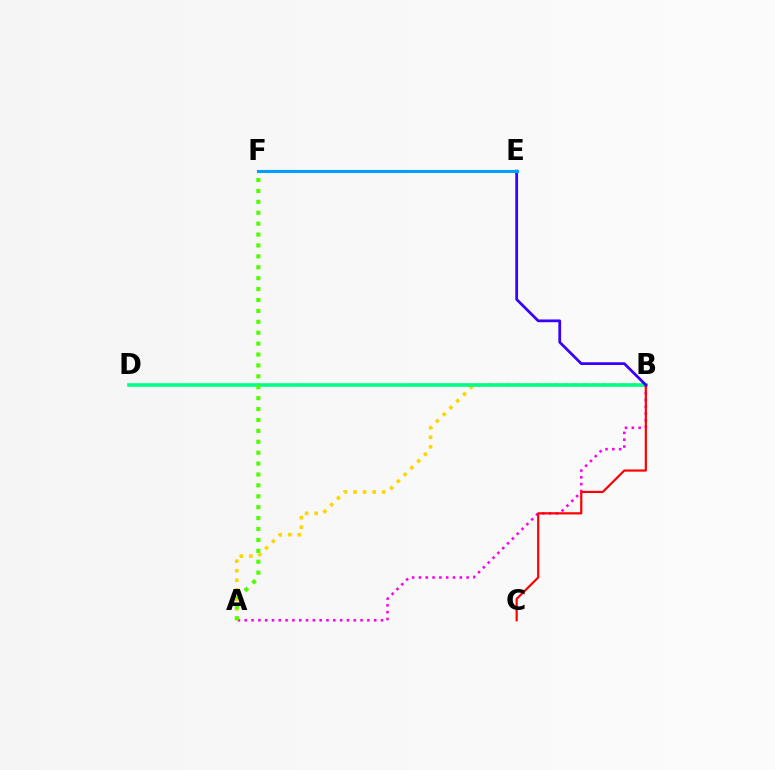{('A', 'B'): [{'color': '#ff00ed', 'line_style': 'dotted', 'thickness': 1.85}, {'color': '#ffd500', 'line_style': 'dotted', 'thickness': 2.59}], ('B', 'D'): [{'color': '#00ff86', 'line_style': 'solid', 'thickness': 2.61}], ('A', 'F'): [{'color': '#4fff00', 'line_style': 'dotted', 'thickness': 2.96}], ('B', 'C'): [{'color': '#ff0000', 'line_style': 'solid', 'thickness': 1.58}], ('B', 'E'): [{'color': '#3700ff', 'line_style': 'solid', 'thickness': 1.98}], ('E', 'F'): [{'color': '#009eff', 'line_style': 'solid', 'thickness': 2.23}]}